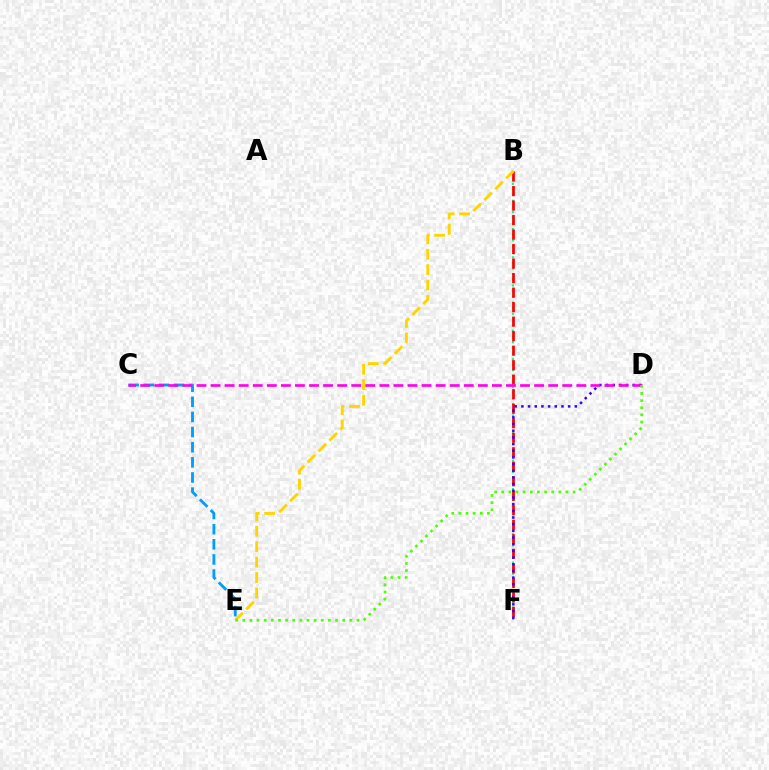{('B', 'F'): [{'color': '#00ff86', 'line_style': 'dotted', 'thickness': 1.54}, {'color': '#ff0000', 'line_style': 'dashed', 'thickness': 1.97}], ('C', 'E'): [{'color': '#009eff', 'line_style': 'dashed', 'thickness': 2.06}], ('D', 'F'): [{'color': '#3700ff', 'line_style': 'dotted', 'thickness': 1.81}], ('C', 'D'): [{'color': '#ff00ed', 'line_style': 'dashed', 'thickness': 1.91}], ('B', 'E'): [{'color': '#ffd500', 'line_style': 'dashed', 'thickness': 2.09}], ('D', 'E'): [{'color': '#4fff00', 'line_style': 'dotted', 'thickness': 1.94}]}